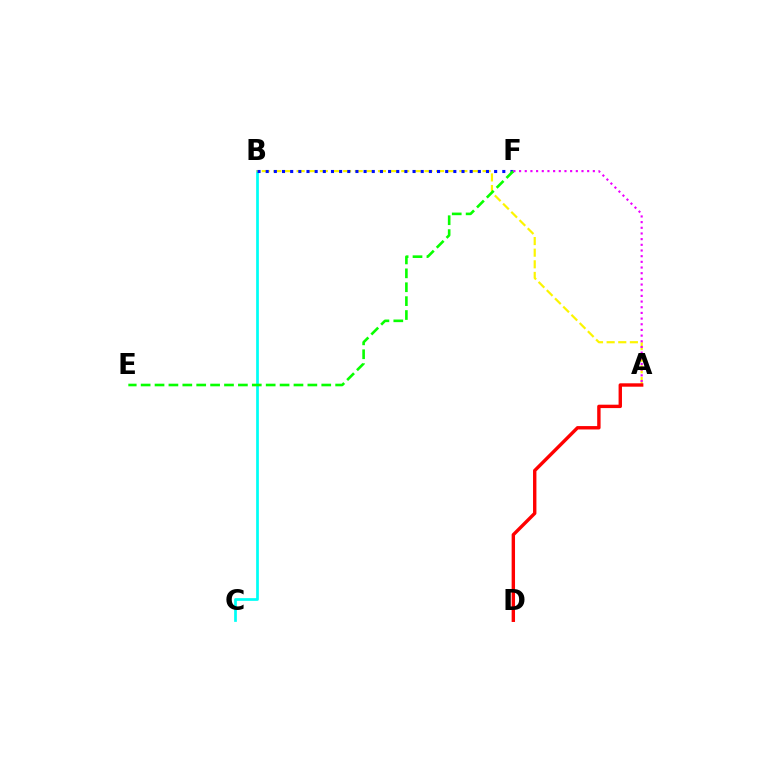{('B', 'C'): [{'color': '#00fff6', 'line_style': 'solid', 'thickness': 1.96}], ('A', 'B'): [{'color': '#fcf500', 'line_style': 'dashed', 'thickness': 1.58}], ('B', 'F'): [{'color': '#0010ff', 'line_style': 'dotted', 'thickness': 2.22}], ('E', 'F'): [{'color': '#08ff00', 'line_style': 'dashed', 'thickness': 1.89}], ('A', 'D'): [{'color': '#ff0000', 'line_style': 'solid', 'thickness': 2.44}], ('A', 'F'): [{'color': '#ee00ff', 'line_style': 'dotted', 'thickness': 1.54}]}